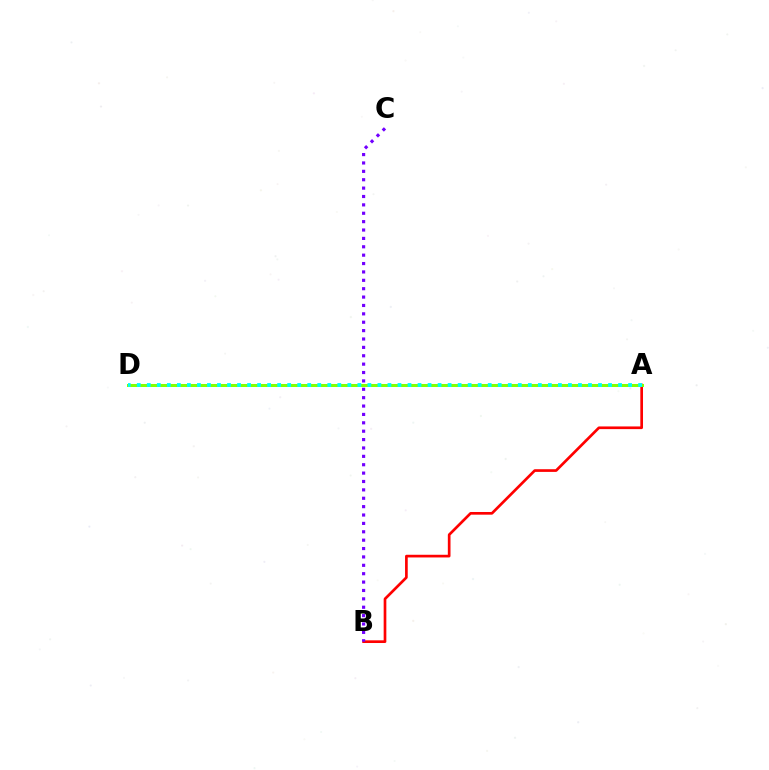{('A', 'B'): [{'color': '#ff0000', 'line_style': 'solid', 'thickness': 1.93}], ('A', 'D'): [{'color': '#84ff00', 'line_style': 'solid', 'thickness': 2.17}, {'color': '#00fff6', 'line_style': 'dotted', 'thickness': 2.72}], ('B', 'C'): [{'color': '#7200ff', 'line_style': 'dotted', 'thickness': 2.28}]}